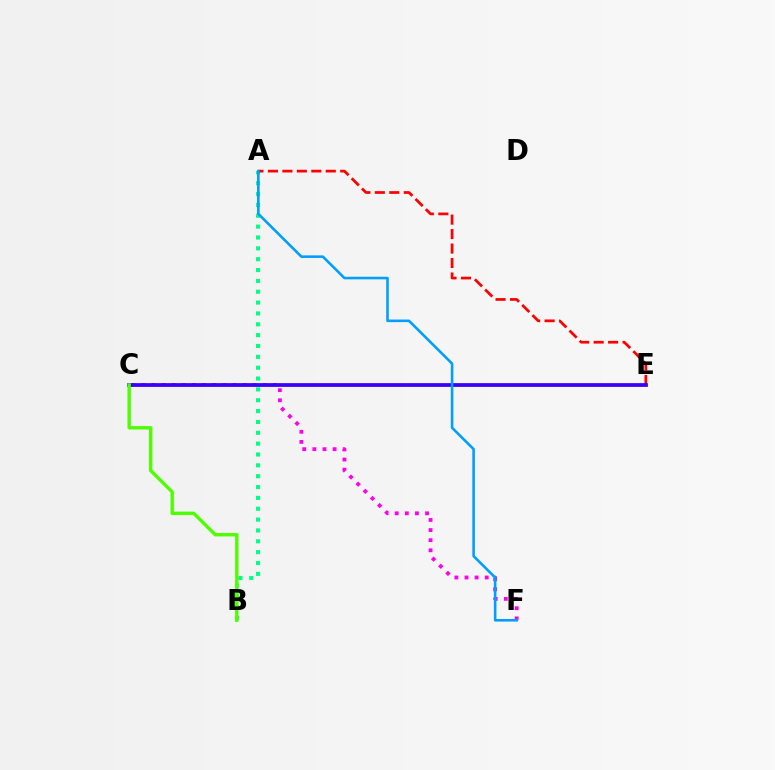{('A', 'B'): [{'color': '#00ff86', 'line_style': 'dotted', 'thickness': 2.95}], ('A', 'E'): [{'color': '#ff0000', 'line_style': 'dashed', 'thickness': 1.97}], ('C', 'F'): [{'color': '#ff00ed', 'line_style': 'dotted', 'thickness': 2.75}], ('C', 'E'): [{'color': '#ffd500', 'line_style': 'solid', 'thickness': 1.99}, {'color': '#3700ff', 'line_style': 'solid', 'thickness': 2.68}], ('B', 'C'): [{'color': '#4fff00', 'line_style': 'solid', 'thickness': 2.46}], ('A', 'F'): [{'color': '#009eff', 'line_style': 'solid', 'thickness': 1.86}]}